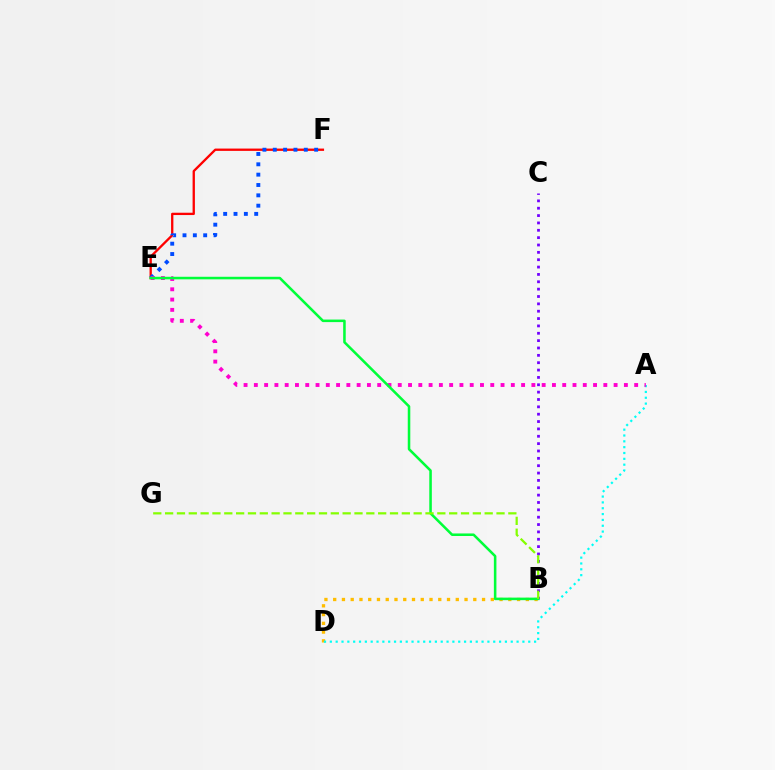{('E', 'F'): [{'color': '#ff0000', 'line_style': 'solid', 'thickness': 1.67}, {'color': '#004bff', 'line_style': 'dotted', 'thickness': 2.81}], ('B', 'C'): [{'color': '#7200ff', 'line_style': 'dotted', 'thickness': 2.0}], ('B', 'D'): [{'color': '#ffbd00', 'line_style': 'dotted', 'thickness': 2.38}], ('A', 'D'): [{'color': '#00fff6', 'line_style': 'dotted', 'thickness': 1.59}], ('A', 'E'): [{'color': '#ff00cf', 'line_style': 'dotted', 'thickness': 2.79}], ('B', 'E'): [{'color': '#00ff39', 'line_style': 'solid', 'thickness': 1.83}], ('B', 'G'): [{'color': '#84ff00', 'line_style': 'dashed', 'thickness': 1.61}]}